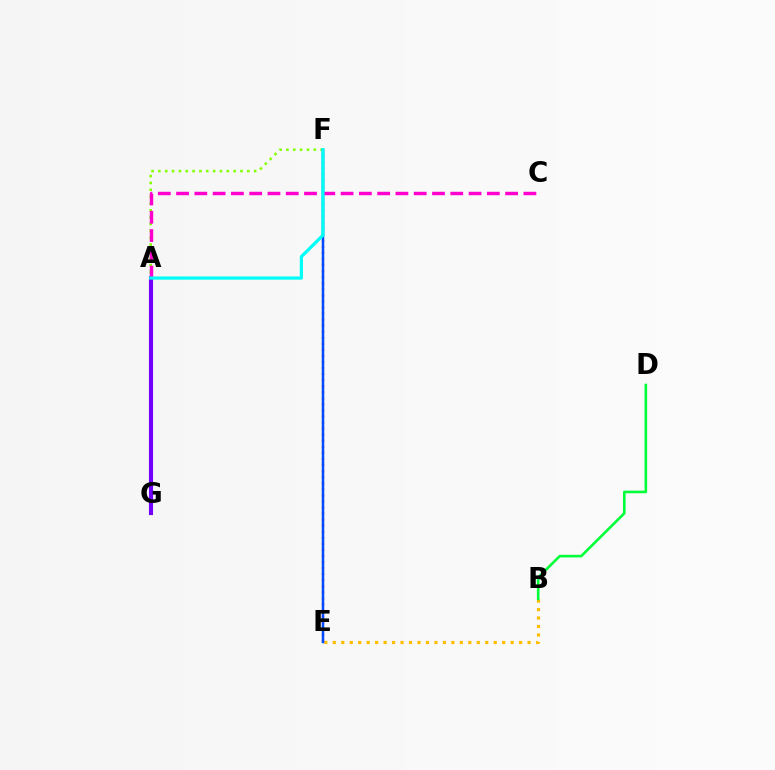{('F', 'G'): [{'color': '#84ff00', 'line_style': 'dotted', 'thickness': 1.86}], ('B', 'E'): [{'color': '#ffbd00', 'line_style': 'dotted', 'thickness': 2.3}], ('A', 'G'): [{'color': '#7200ff', 'line_style': 'solid', 'thickness': 2.97}], ('E', 'F'): [{'color': '#ff0000', 'line_style': 'dotted', 'thickness': 1.65}, {'color': '#004bff', 'line_style': 'solid', 'thickness': 1.8}], ('A', 'C'): [{'color': '#ff00cf', 'line_style': 'dashed', 'thickness': 2.48}], ('B', 'D'): [{'color': '#00ff39', 'line_style': 'solid', 'thickness': 1.88}], ('A', 'F'): [{'color': '#00fff6', 'line_style': 'solid', 'thickness': 2.31}]}